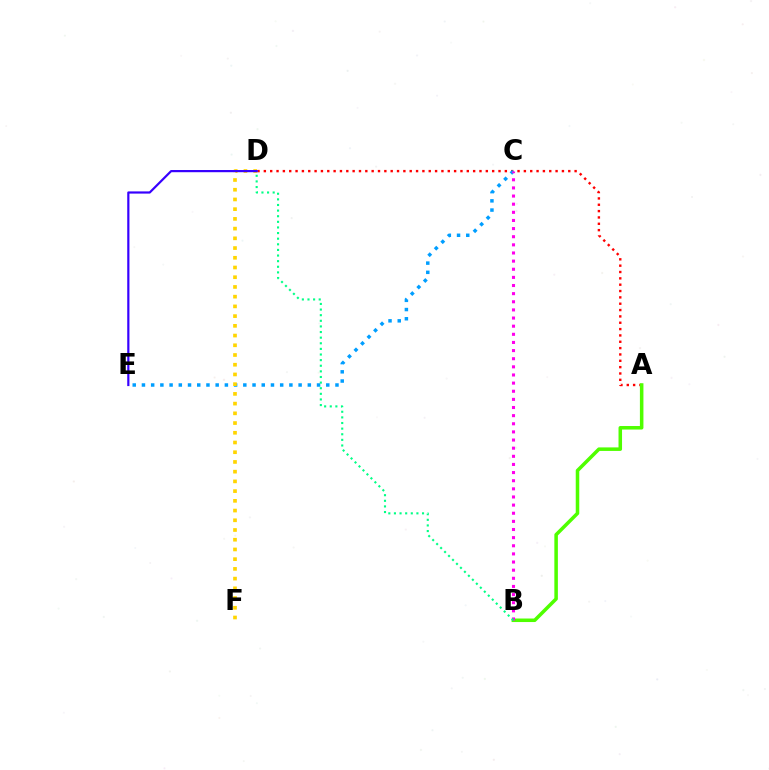{('A', 'D'): [{'color': '#ff0000', 'line_style': 'dotted', 'thickness': 1.72}], ('C', 'E'): [{'color': '#009eff', 'line_style': 'dotted', 'thickness': 2.5}], ('A', 'B'): [{'color': '#4fff00', 'line_style': 'solid', 'thickness': 2.54}], ('B', 'C'): [{'color': '#ff00ed', 'line_style': 'dotted', 'thickness': 2.21}], ('B', 'D'): [{'color': '#00ff86', 'line_style': 'dotted', 'thickness': 1.53}], ('D', 'F'): [{'color': '#ffd500', 'line_style': 'dotted', 'thickness': 2.64}], ('D', 'E'): [{'color': '#3700ff', 'line_style': 'solid', 'thickness': 1.58}]}